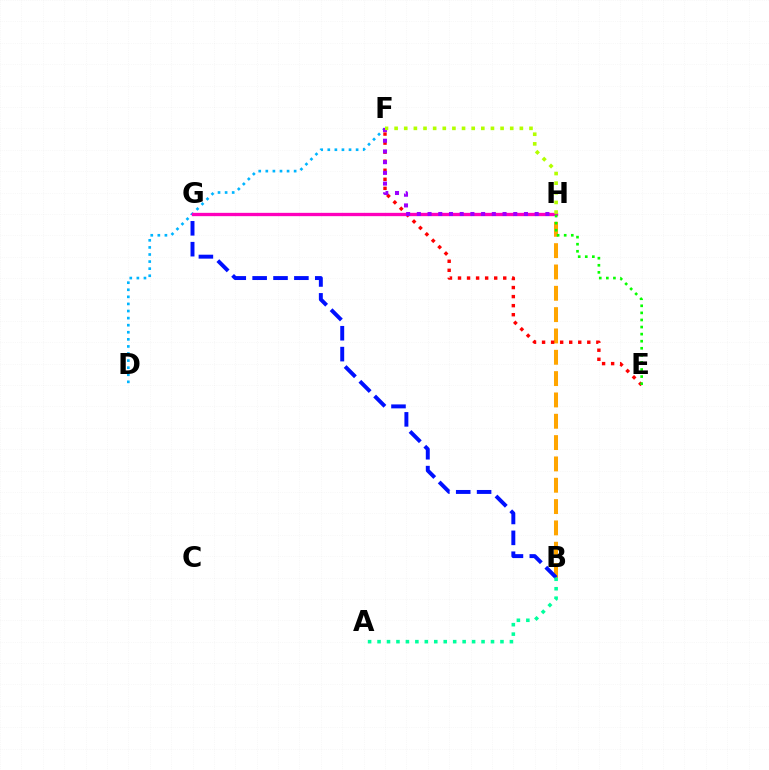{('B', 'H'): [{'color': '#ffa500', 'line_style': 'dashed', 'thickness': 2.9}], ('B', 'G'): [{'color': '#0010ff', 'line_style': 'dashed', 'thickness': 2.84}], ('D', 'F'): [{'color': '#00b5ff', 'line_style': 'dotted', 'thickness': 1.92}], ('E', 'F'): [{'color': '#ff0000', 'line_style': 'dotted', 'thickness': 2.46}], ('G', 'H'): [{'color': '#ff00bd', 'line_style': 'solid', 'thickness': 2.39}], ('A', 'B'): [{'color': '#00ff9d', 'line_style': 'dotted', 'thickness': 2.57}], ('E', 'H'): [{'color': '#08ff00', 'line_style': 'dotted', 'thickness': 1.92}], ('F', 'H'): [{'color': '#9b00ff', 'line_style': 'dotted', 'thickness': 2.91}, {'color': '#b3ff00', 'line_style': 'dotted', 'thickness': 2.62}]}